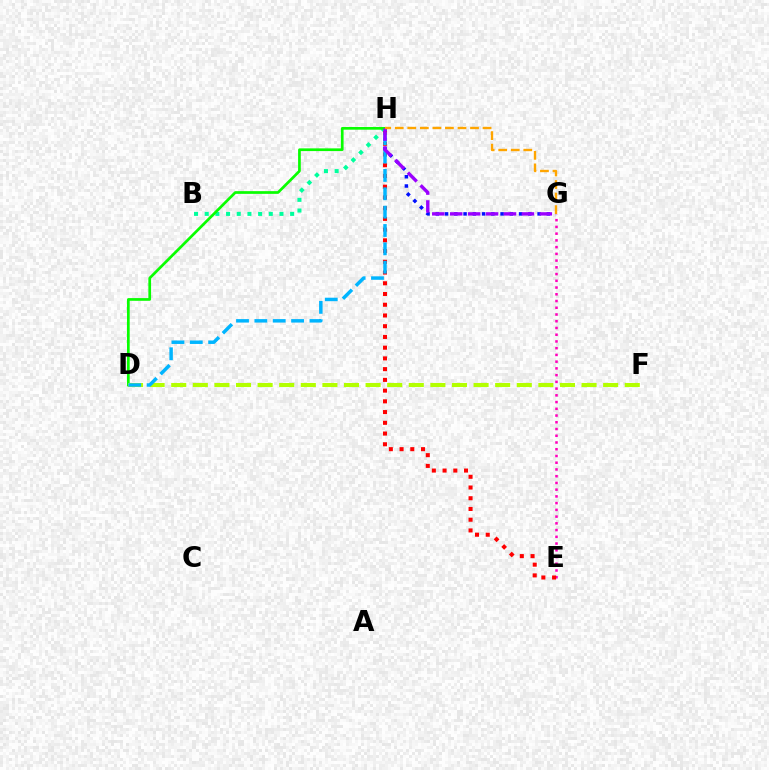{('G', 'H'): [{'color': '#0010ff', 'line_style': 'dotted', 'thickness': 2.51}, {'color': '#9b00ff', 'line_style': 'dashed', 'thickness': 2.43}, {'color': '#ffa500', 'line_style': 'dashed', 'thickness': 1.7}], ('B', 'H'): [{'color': '#00ff9d', 'line_style': 'dotted', 'thickness': 2.9}], ('E', 'G'): [{'color': '#ff00bd', 'line_style': 'dotted', 'thickness': 1.83}], ('E', 'H'): [{'color': '#ff0000', 'line_style': 'dotted', 'thickness': 2.92}], ('D', 'H'): [{'color': '#08ff00', 'line_style': 'solid', 'thickness': 1.95}, {'color': '#00b5ff', 'line_style': 'dashed', 'thickness': 2.49}], ('D', 'F'): [{'color': '#b3ff00', 'line_style': 'dashed', 'thickness': 2.93}]}